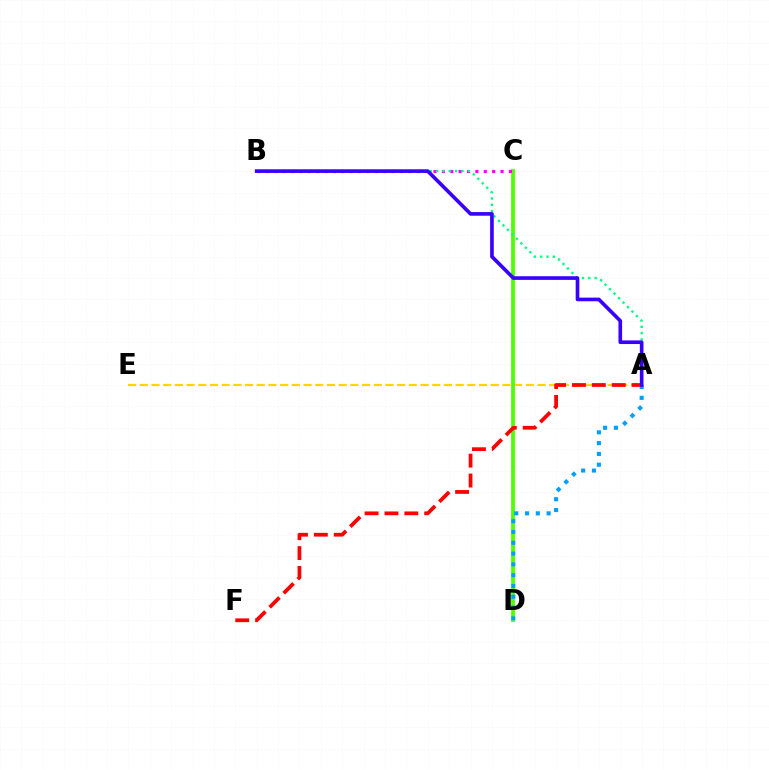{('A', 'E'): [{'color': '#ffd500', 'line_style': 'dashed', 'thickness': 1.59}], ('C', 'D'): [{'color': '#4fff00', 'line_style': 'solid', 'thickness': 2.71}], ('B', 'C'): [{'color': '#ff00ed', 'line_style': 'dotted', 'thickness': 2.28}], ('A', 'B'): [{'color': '#00ff86', 'line_style': 'dotted', 'thickness': 1.72}, {'color': '#3700ff', 'line_style': 'solid', 'thickness': 2.62}], ('A', 'F'): [{'color': '#ff0000', 'line_style': 'dashed', 'thickness': 2.7}], ('A', 'D'): [{'color': '#009eff', 'line_style': 'dotted', 'thickness': 2.93}]}